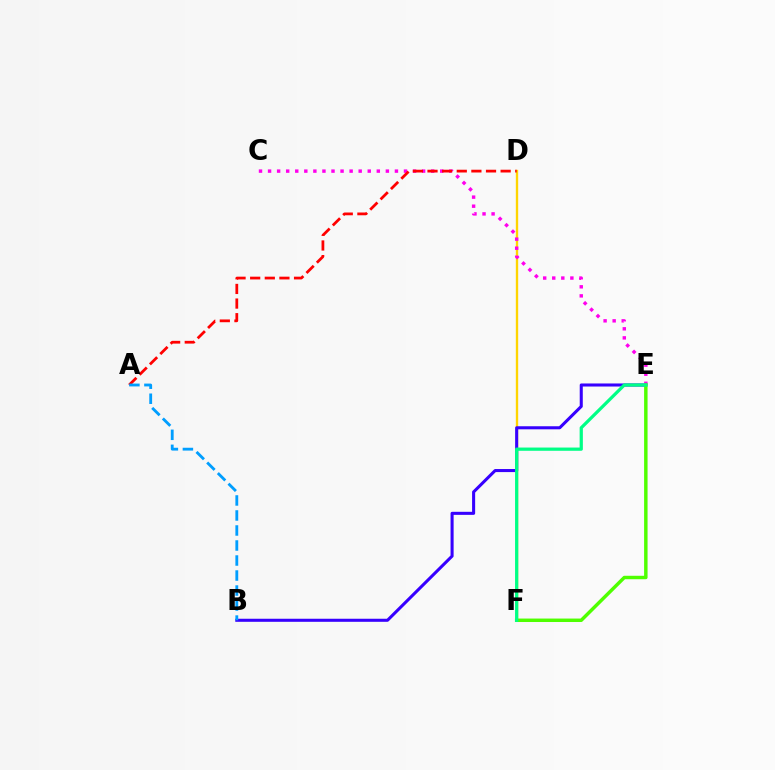{('D', 'F'): [{'color': '#ffd500', 'line_style': 'solid', 'thickness': 1.7}], ('B', 'E'): [{'color': '#3700ff', 'line_style': 'solid', 'thickness': 2.2}], ('C', 'E'): [{'color': '#ff00ed', 'line_style': 'dotted', 'thickness': 2.46}], ('E', 'F'): [{'color': '#4fff00', 'line_style': 'solid', 'thickness': 2.49}, {'color': '#00ff86', 'line_style': 'solid', 'thickness': 2.33}], ('A', 'D'): [{'color': '#ff0000', 'line_style': 'dashed', 'thickness': 1.99}], ('A', 'B'): [{'color': '#009eff', 'line_style': 'dashed', 'thickness': 2.04}]}